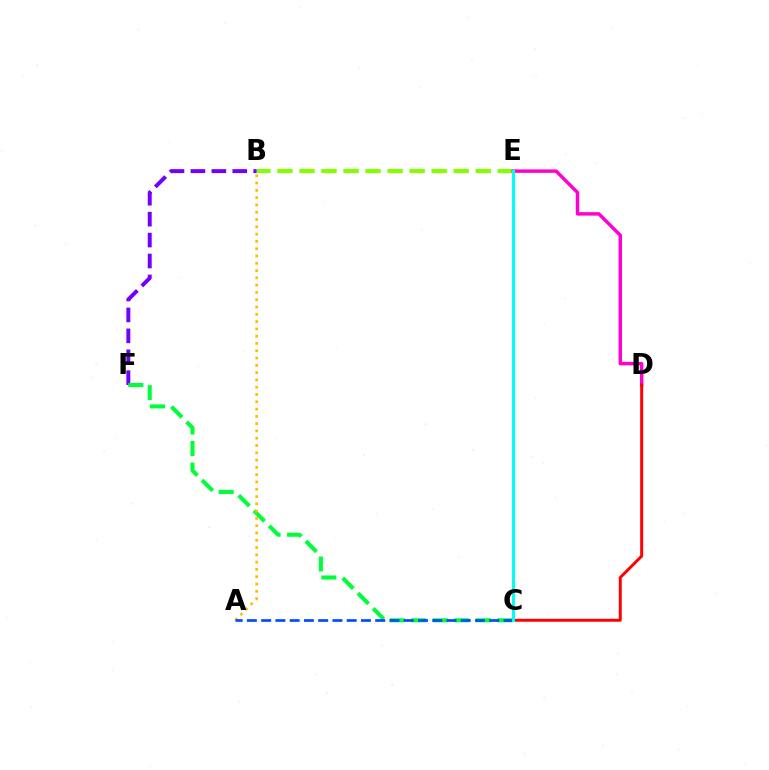{('B', 'F'): [{'color': '#7200ff', 'line_style': 'dashed', 'thickness': 2.84}], ('B', 'E'): [{'color': '#84ff00', 'line_style': 'dashed', 'thickness': 2.99}], ('C', 'F'): [{'color': '#00ff39', 'line_style': 'dashed', 'thickness': 2.92}], ('A', 'B'): [{'color': '#ffbd00', 'line_style': 'dotted', 'thickness': 1.98}], ('A', 'C'): [{'color': '#004bff', 'line_style': 'dashed', 'thickness': 1.94}], ('D', 'E'): [{'color': '#ff00cf', 'line_style': 'solid', 'thickness': 2.49}], ('C', 'D'): [{'color': '#ff0000', 'line_style': 'solid', 'thickness': 2.13}], ('C', 'E'): [{'color': '#00fff6', 'line_style': 'solid', 'thickness': 2.18}]}